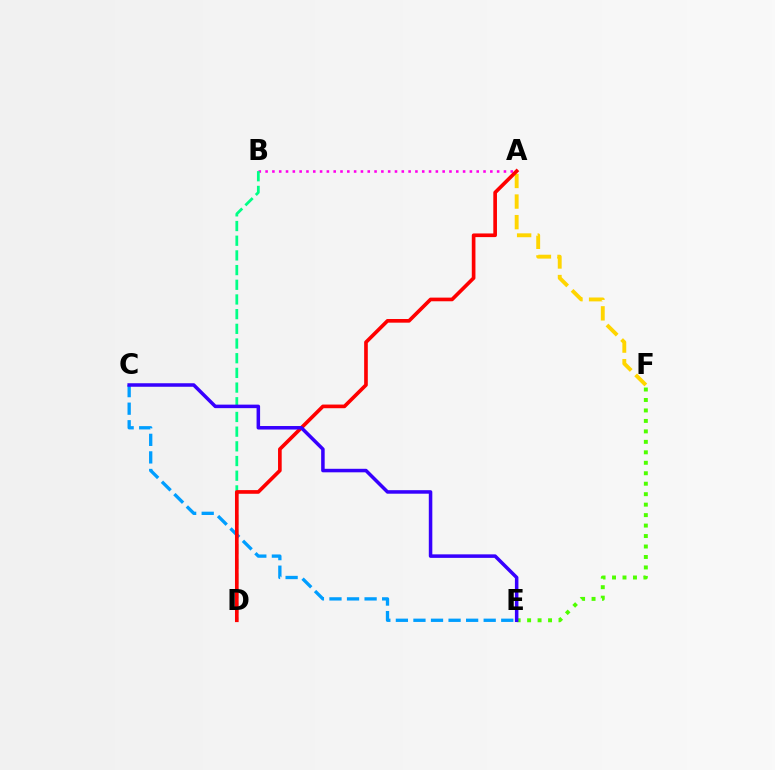{('A', 'B'): [{'color': '#ff00ed', 'line_style': 'dotted', 'thickness': 1.85}], ('A', 'F'): [{'color': '#ffd500', 'line_style': 'dashed', 'thickness': 2.8}], ('B', 'D'): [{'color': '#00ff86', 'line_style': 'dashed', 'thickness': 2.0}], ('E', 'F'): [{'color': '#4fff00', 'line_style': 'dotted', 'thickness': 2.84}], ('C', 'E'): [{'color': '#009eff', 'line_style': 'dashed', 'thickness': 2.39}, {'color': '#3700ff', 'line_style': 'solid', 'thickness': 2.53}], ('A', 'D'): [{'color': '#ff0000', 'line_style': 'solid', 'thickness': 2.63}]}